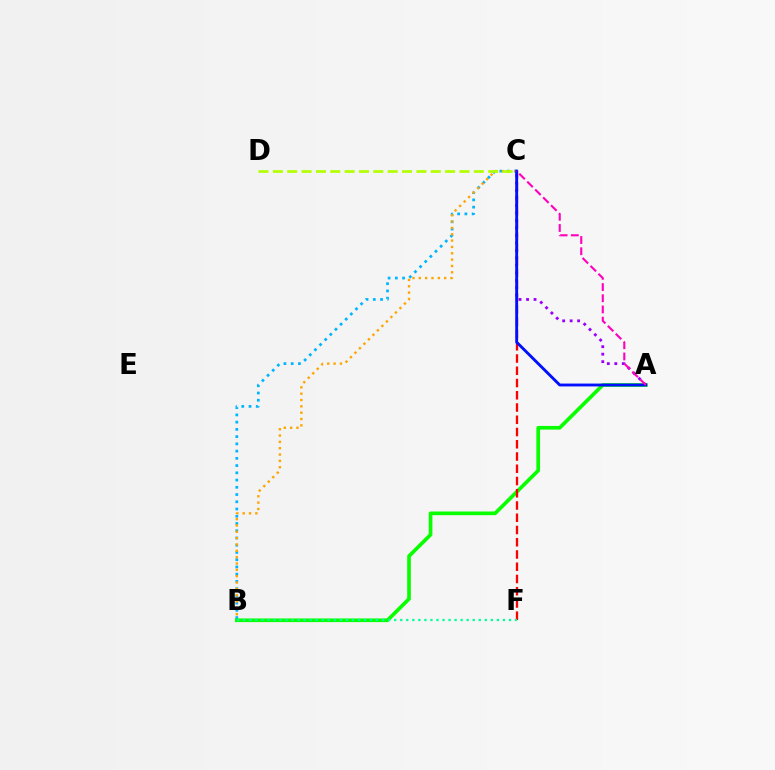{('B', 'C'): [{'color': '#00b5ff', 'line_style': 'dotted', 'thickness': 1.97}, {'color': '#ffa500', 'line_style': 'dotted', 'thickness': 1.72}], ('A', 'B'): [{'color': '#08ff00', 'line_style': 'solid', 'thickness': 2.64}], ('C', 'D'): [{'color': '#b3ff00', 'line_style': 'dashed', 'thickness': 1.95}], ('C', 'F'): [{'color': '#ff0000', 'line_style': 'dashed', 'thickness': 1.66}], ('A', 'C'): [{'color': '#9b00ff', 'line_style': 'dotted', 'thickness': 2.03}, {'color': '#0010ff', 'line_style': 'solid', 'thickness': 2.06}, {'color': '#ff00bd', 'line_style': 'dashed', 'thickness': 1.52}], ('B', 'F'): [{'color': '#00ff9d', 'line_style': 'dotted', 'thickness': 1.64}]}